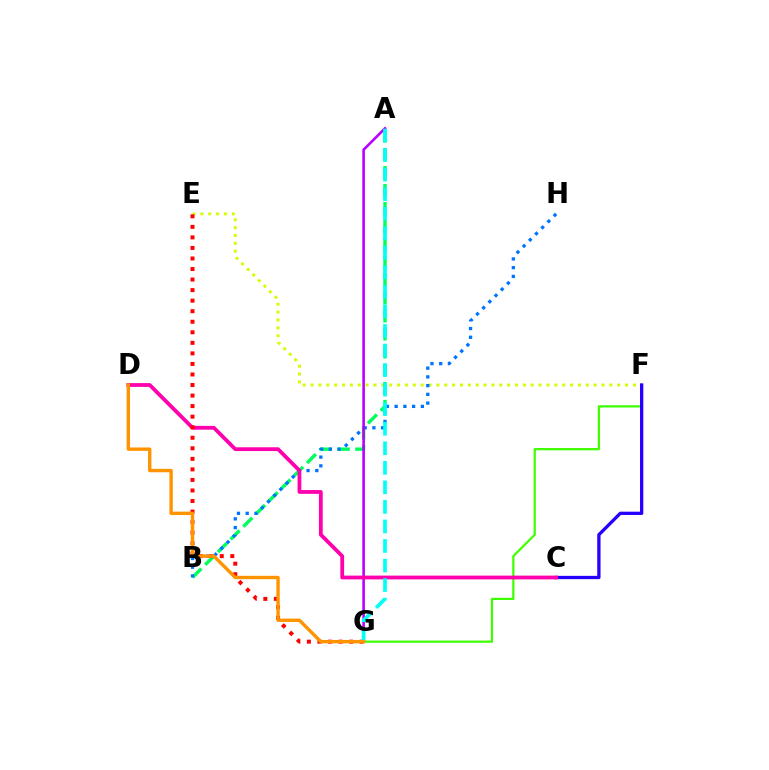{('E', 'F'): [{'color': '#d1ff00', 'line_style': 'dotted', 'thickness': 2.14}], ('A', 'B'): [{'color': '#00ff5c', 'line_style': 'dashed', 'thickness': 2.44}], ('B', 'H'): [{'color': '#0074ff', 'line_style': 'dotted', 'thickness': 2.37}], ('F', 'G'): [{'color': '#3dff00', 'line_style': 'solid', 'thickness': 1.6}], ('A', 'G'): [{'color': '#b900ff', 'line_style': 'solid', 'thickness': 1.87}, {'color': '#00fff6', 'line_style': 'dashed', 'thickness': 2.66}], ('C', 'F'): [{'color': '#2500ff', 'line_style': 'solid', 'thickness': 2.37}], ('C', 'D'): [{'color': '#ff00ac', 'line_style': 'solid', 'thickness': 2.72}], ('E', 'G'): [{'color': '#ff0000', 'line_style': 'dotted', 'thickness': 2.87}], ('D', 'G'): [{'color': '#ff9400', 'line_style': 'solid', 'thickness': 2.44}]}